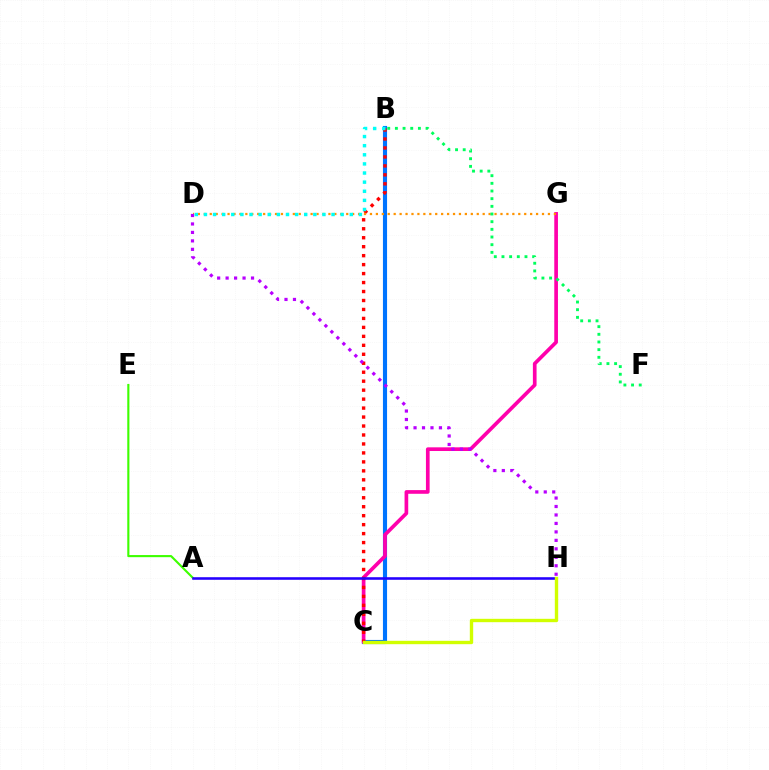{('B', 'C'): [{'color': '#0074ff', 'line_style': 'solid', 'thickness': 2.97}, {'color': '#ff0000', 'line_style': 'dotted', 'thickness': 2.44}], ('C', 'G'): [{'color': '#ff00ac', 'line_style': 'solid', 'thickness': 2.65}], ('A', 'E'): [{'color': '#3dff00', 'line_style': 'solid', 'thickness': 1.53}], ('D', 'G'): [{'color': '#ff9400', 'line_style': 'dotted', 'thickness': 1.61}], ('B', 'F'): [{'color': '#00ff5c', 'line_style': 'dotted', 'thickness': 2.08}], ('A', 'H'): [{'color': '#2500ff', 'line_style': 'solid', 'thickness': 1.86}], ('B', 'D'): [{'color': '#00fff6', 'line_style': 'dotted', 'thickness': 2.48}], ('D', 'H'): [{'color': '#b900ff', 'line_style': 'dotted', 'thickness': 2.3}], ('C', 'H'): [{'color': '#d1ff00', 'line_style': 'solid', 'thickness': 2.42}]}